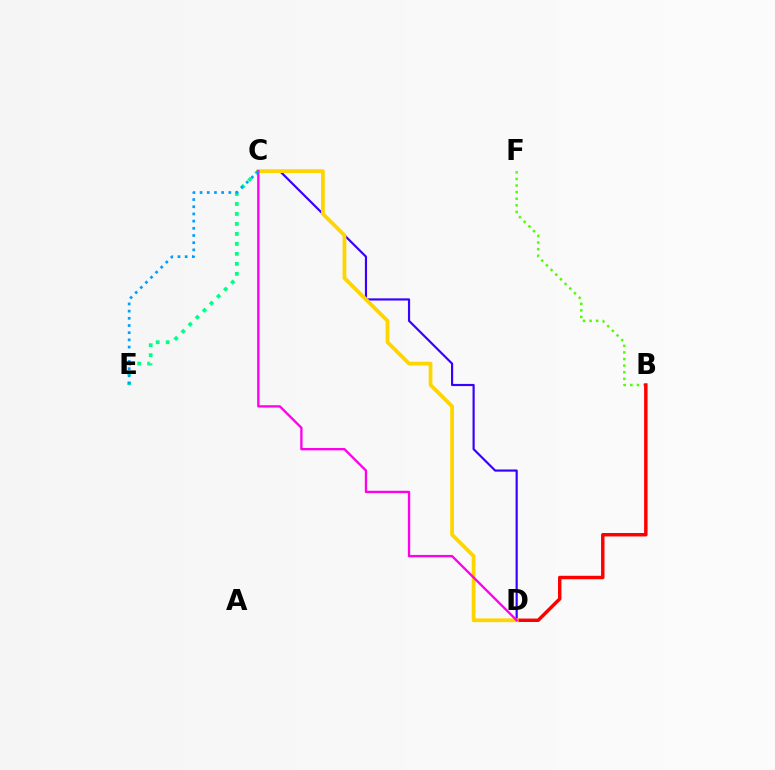{('C', 'E'): [{'color': '#00ff86', 'line_style': 'dotted', 'thickness': 2.71}, {'color': '#009eff', 'line_style': 'dotted', 'thickness': 1.95}], ('B', 'F'): [{'color': '#4fff00', 'line_style': 'dotted', 'thickness': 1.79}], ('C', 'D'): [{'color': '#3700ff', 'line_style': 'solid', 'thickness': 1.56}, {'color': '#ffd500', 'line_style': 'solid', 'thickness': 2.72}, {'color': '#ff00ed', 'line_style': 'solid', 'thickness': 1.68}], ('B', 'D'): [{'color': '#ff0000', 'line_style': 'solid', 'thickness': 2.48}]}